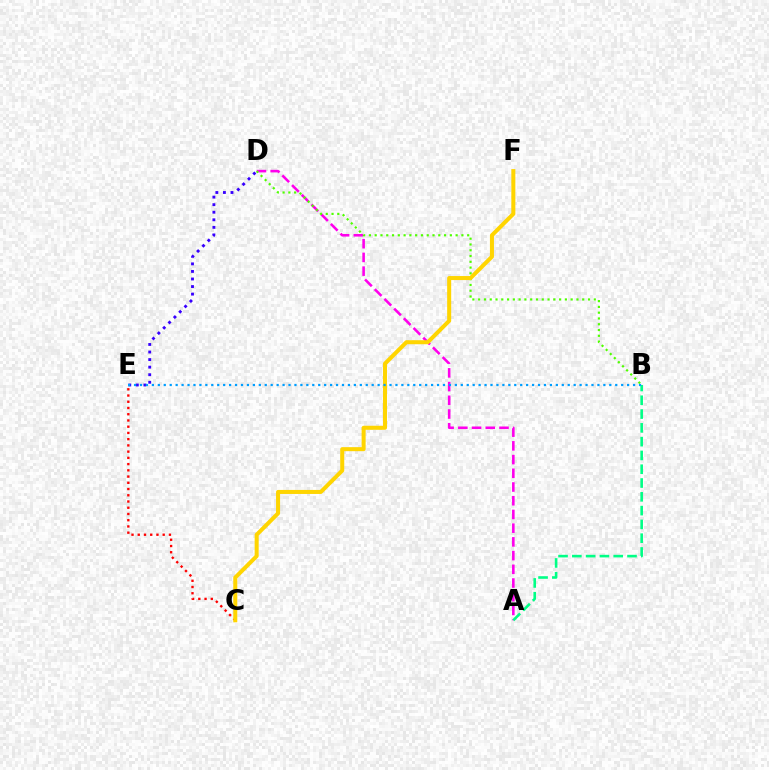{('C', 'E'): [{'color': '#ff0000', 'line_style': 'dotted', 'thickness': 1.69}], ('A', 'D'): [{'color': '#ff00ed', 'line_style': 'dashed', 'thickness': 1.86}], ('B', 'D'): [{'color': '#4fff00', 'line_style': 'dotted', 'thickness': 1.57}], ('C', 'F'): [{'color': '#ffd500', 'line_style': 'solid', 'thickness': 2.9}], ('D', 'E'): [{'color': '#3700ff', 'line_style': 'dotted', 'thickness': 2.05}], ('A', 'B'): [{'color': '#00ff86', 'line_style': 'dashed', 'thickness': 1.87}], ('B', 'E'): [{'color': '#009eff', 'line_style': 'dotted', 'thickness': 1.61}]}